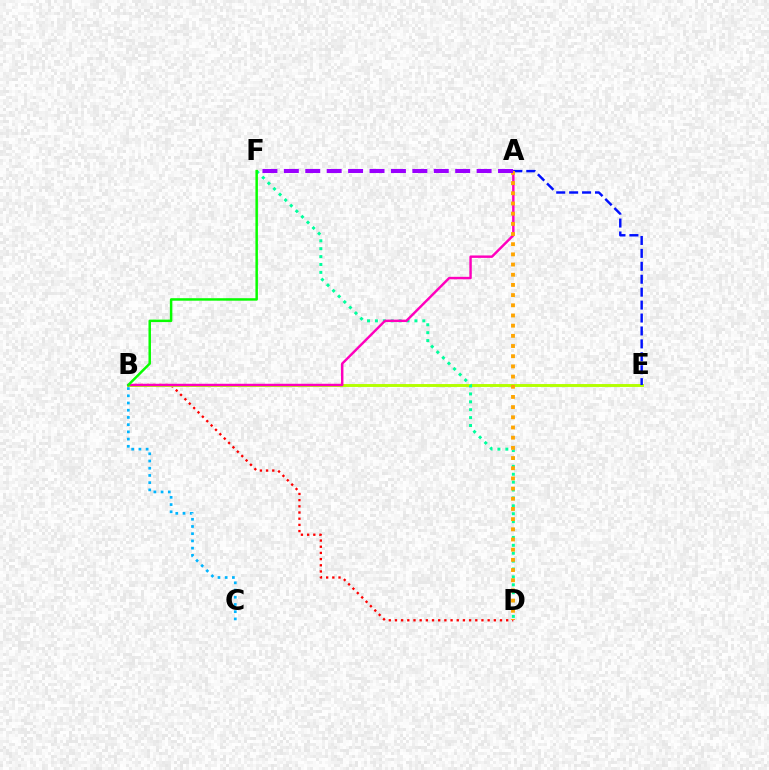{('B', 'D'): [{'color': '#ff0000', 'line_style': 'dotted', 'thickness': 1.68}], ('B', 'E'): [{'color': '#b3ff00', 'line_style': 'solid', 'thickness': 2.1}], ('D', 'F'): [{'color': '#00ff9d', 'line_style': 'dotted', 'thickness': 2.15}], ('A', 'B'): [{'color': '#ff00bd', 'line_style': 'solid', 'thickness': 1.76}], ('B', 'F'): [{'color': '#08ff00', 'line_style': 'solid', 'thickness': 1.79}], ('A', 'E'): [{'color': '#0010ff', 'line_style': 'dashed', 'thickness': 1.76}], ('A', 'D'): [{'color': '#ffa500', 'line_style': 'dotted', 'thickness': 2.77}], ('A', 'F'): [{'color': '#9b00ff', 'line_style': 'dashed', 'thickness': 2.91}], ('B', 'C'): [{'color': '#00b5ff', 'line_style': 'dotted', 'thickness': 1.96}]}